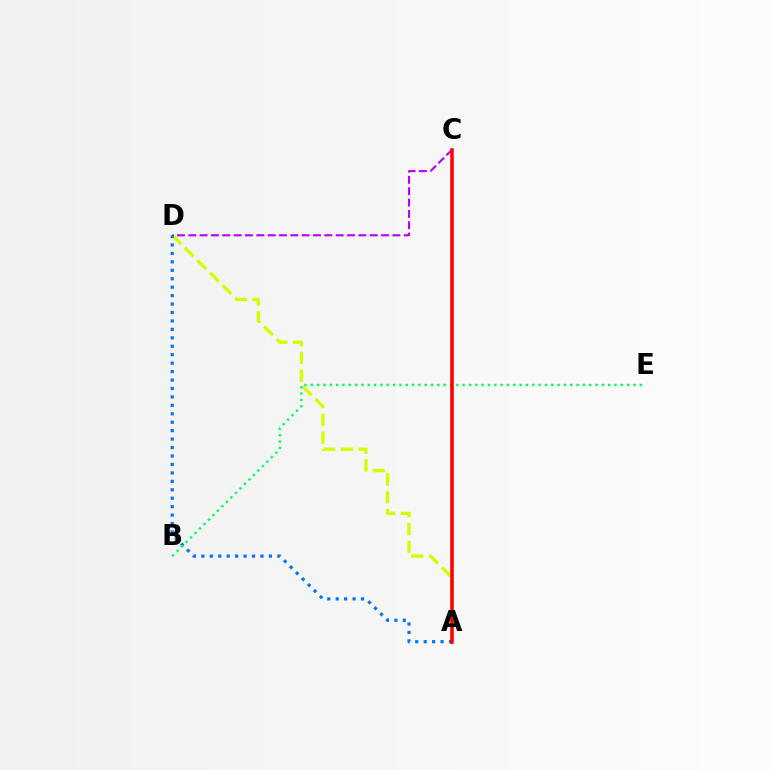{('A', 'D'): [{'color': '#d1ff00', 'line_style': 'dashed', 'thickness': 2.41}, {'color': '#0074ff', 'line_style': 'dotted', 'thickness': 2.29}], ('C', 'D'): [{'color': '#b900ff', 'line_style': 'dashed', 'thickness': 1.54}], ('B', 'E'): [{'color': '#00ff5c', 'line_style': 'dotted', 'thickness': 1.72}], ('A', 'C'): [{'color': '#ff0000', 'line_style': 'solid', 'thickness': 2.56}]}